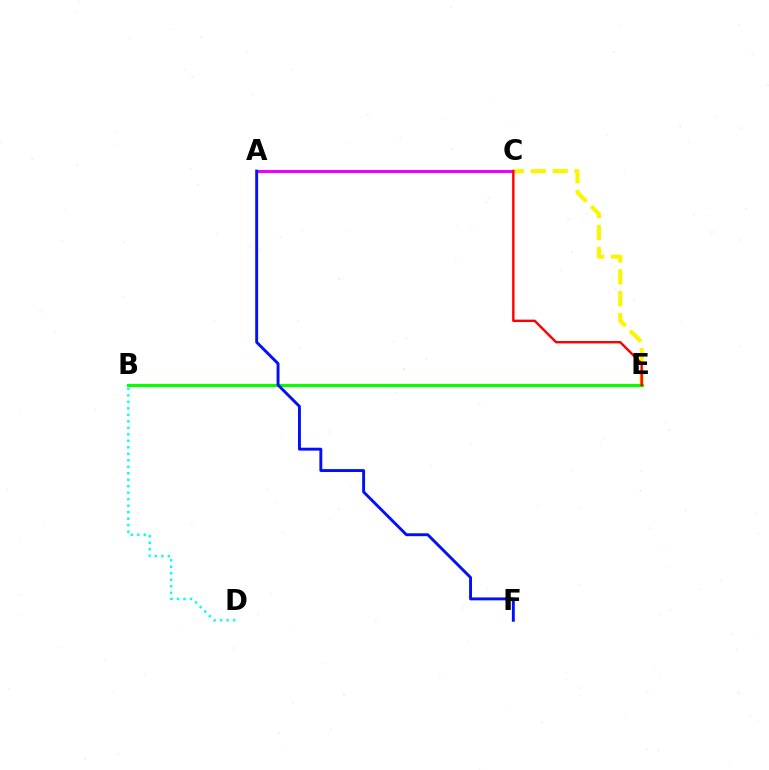{('A', 'C'): [{'color': '#ee00ff', 'line_style': 'solid', 'thickness': 2.19}], ('C', 'E'): [{'color': '#fcf500', 'line_style': 'dashed', 'thickness': 2.97}, {'color': '#ff0000', 'line_style': 'solid', 'thickness': 1.74}], ('B', 'E'): [{'color': '#08ff00', 'line_style': 'solid', 'thickness': 2.26}], ('B', 'D'): [{'color': '#00fff6', 'line_style': 'dotted', 'thickness': 1.76}], ('A', 'F'): [{'color': '#0010ff', 'line_style': 'solid', 'thickness': 2.09}]}